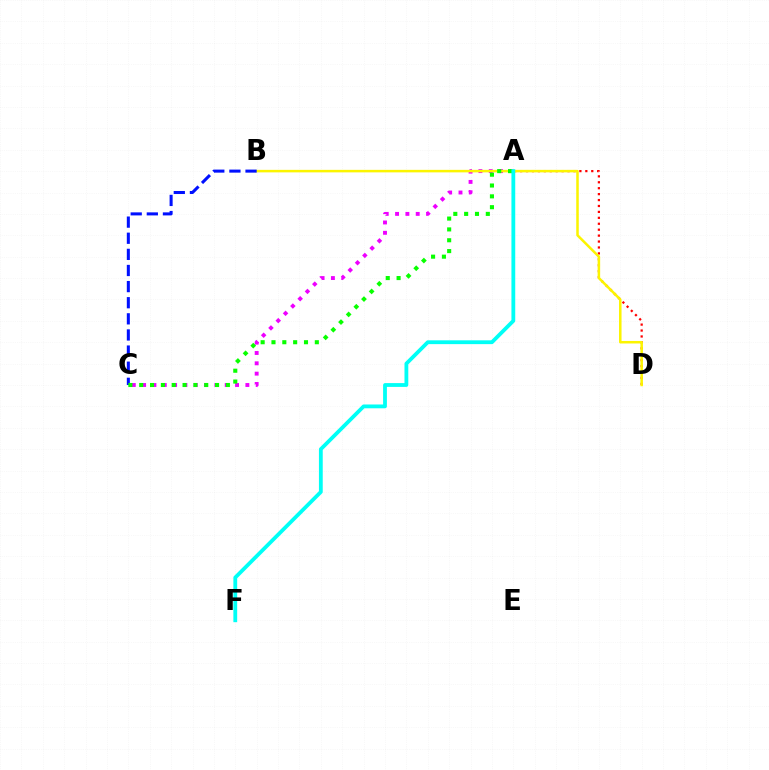{('A', 'D'): [{'color': '#ff0000', 'line_style': 'dotted', 'thickness': 1.61}], ('A', 'C'): [{'color': '#ee00ff', 'line_style': 'dotted', 'thickness': 2.81}, {'color': '#08ff00', 'line_style': 'dotted', 'thickness': 2.94}], ('B', 'D'): [{'color': '#fcf500', 'line_style': 'solid', 'thickness': 1.81}], ('B', 'C'): [{'color': '#0010ff', 'line_style': 'dashed', 'thickness': 2.19}], ('A', 'F'): [{'color': '#00fff6', 'line_style': 'solid', 'thickness': 2.74}]}